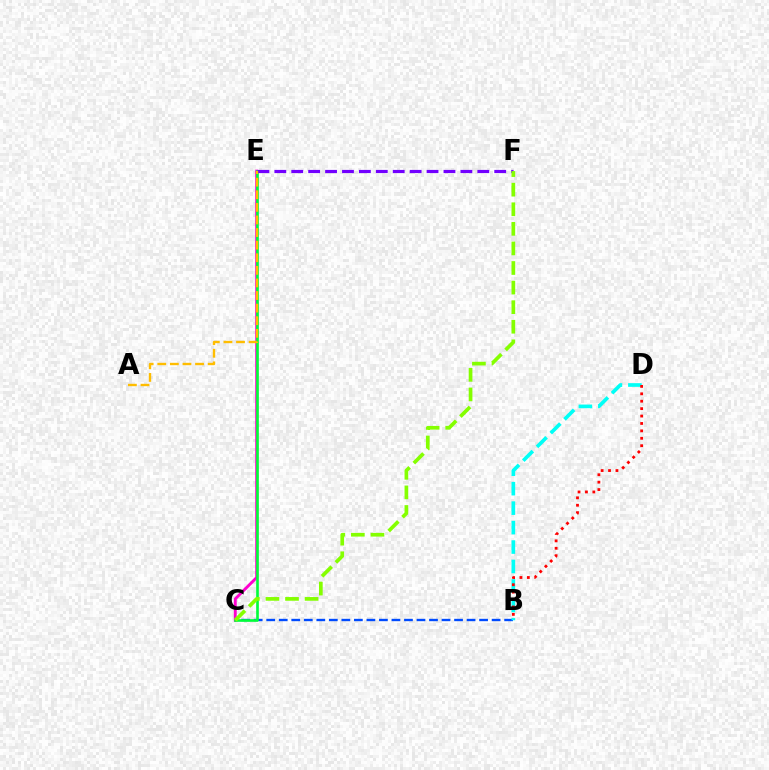{('B', 'C'): [{'color': '#004bff', 'line_style': 'dashed', 'thickness': 1.7}], ('B', 'D'): [{'color': '#00fff6', 'line_style': 'dashed', 'thickness': 2.64}, {'color': '#ff0000', 'line_style': 'dotted', 'thickness': 2.01}], ('C', 'E'): [{'color': '#ff00cf', 'line_style': 'solid', 'thickness': 2.08}, {'color': '#00ff39', 'line_style': 'solid', 'thickness': 1.9}], ('E', 'F'): [{'color': '#7200ff', 'line_style': 'dashed', 'thickness': 2.3}], ('A', 'E'): [{'color': '#ffbd00', 'line_style': 'dashed', 'thickness': 1.71}], ('C', 'F'): [{'color': '#84ff00', 'line_style': 'dashed', 'thickness': 2.66}]}